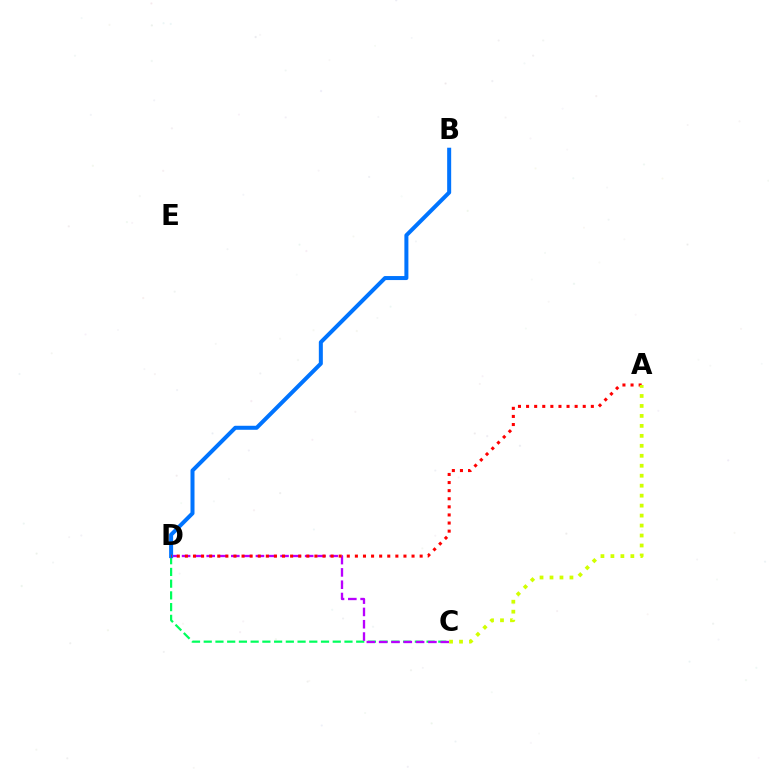{('C', 'D'): [{'color': '#00ff5c', 'line_style': 'dashed', 'thickness': 1.59}, {'color': '#b900ff', 'line_style': 'dashed', 'thickness': 1.67}], ('B', 'D'): [{'color': '#0074ff', 'line_style': 'solid', 'thickness': 2.89}], ('A', 'D'): [{'color': '#ff0000', 'line_style': 'dotted', 'thickness': 2.2}], ('A', 'C'): [{'color': '#d1ff00', 'line_style': 'dotted', 'thickness': 2.71}]}